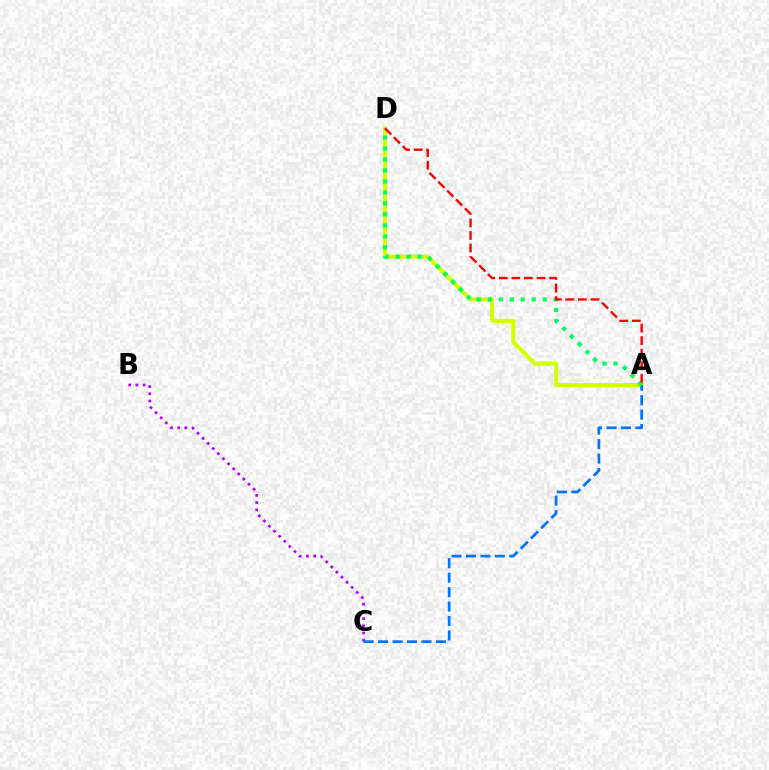{('B', 'C'): [{'color': '#b900ff', 'line_style': 'dotted', 'thickness': 1.96}], ('A', 'D'): [{'color': '#d1ff00', 'line_style': 'solid', 'thickness': 2.89}, {'color': '#00ff5c', 'line_style': 'dotted', 'thickness': 2.98}, {'color': '#ff0000', 'line_style': 'dashed', 'thickness': 1.71}], ('A', 'C'): [{'color': '#0074ff', 'line_style': 'dashed', 'thickness': 1.96}]}